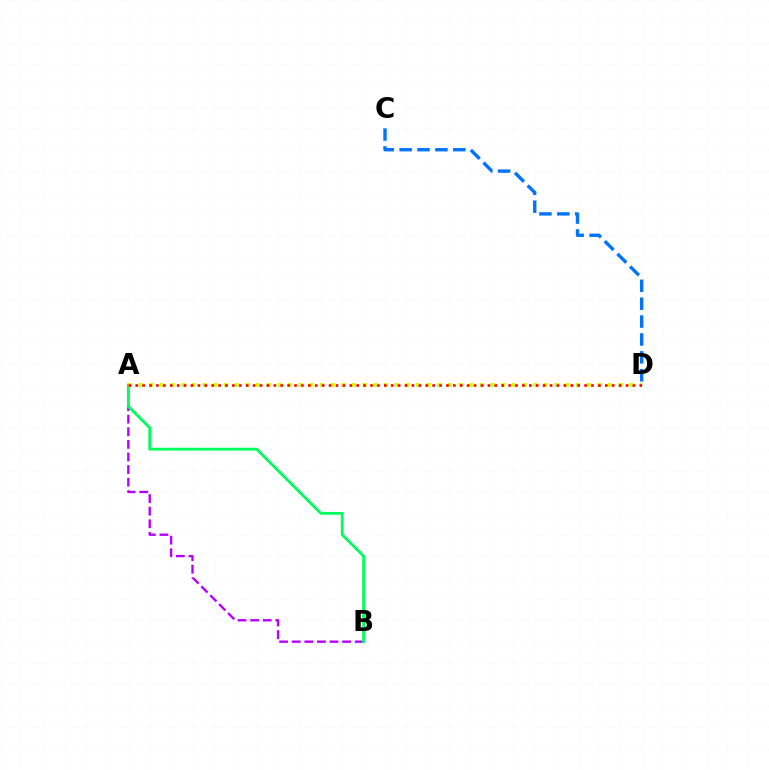{('A', 'B'): [{'color': '#b900ff', 'line_style': 'dashed', 'thickness': 1.71}, {'color': '#00ff5c', 'line_style': 'solid', 'thickness': 2.03}], ('C', 'D'): [{'color': '#0074ff', 'line_style': 'dashed', 'thickness': 2.43}], ('A', 'D'): [{'color': '#d1ff00', 'line_style': 'dotted', 'thickness': 2.9}, {'color': '#ff0000', 'line_style': 'dotted', 'thickness': 1.88}]}